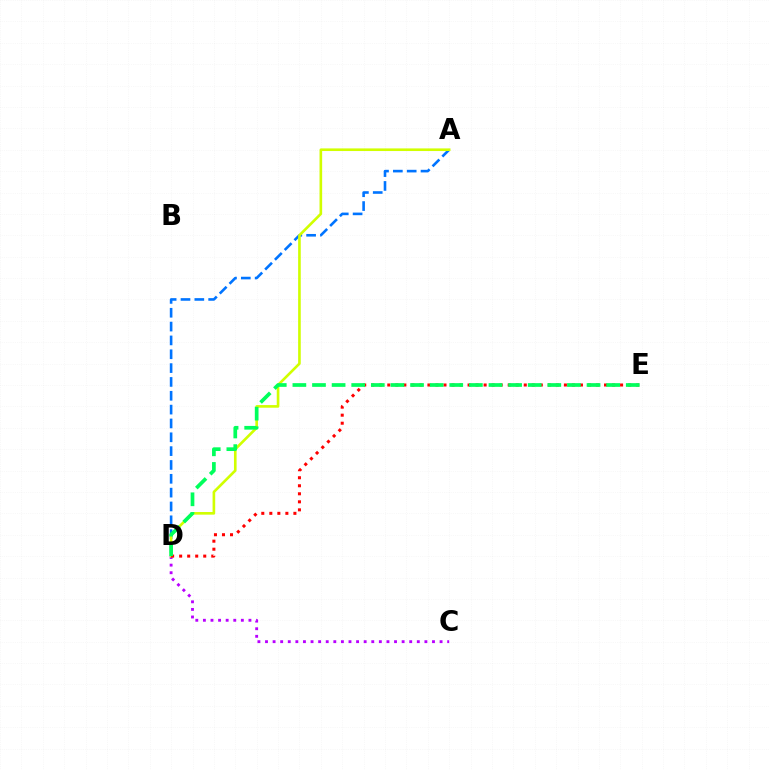{('C', 'D'): [{'color': '#b900ff', 'line_style': 'dotted', 'thickness': 2.06}], ('A', 'D'): [{'color': '#0074ff', 'line_style': 'dashed', 'thickness': 1.88}, {'color': '#d1ff00', 'line_style': 'solid', 'thickness': 1.9}], ('D', 'E'): [{'color': '#ff0000', 'line_style': 'dotted', 'thickness': 2.18}, {'color': '#00ff5c', 'line_style': 'dashed', 'thickness': 2.66}]}